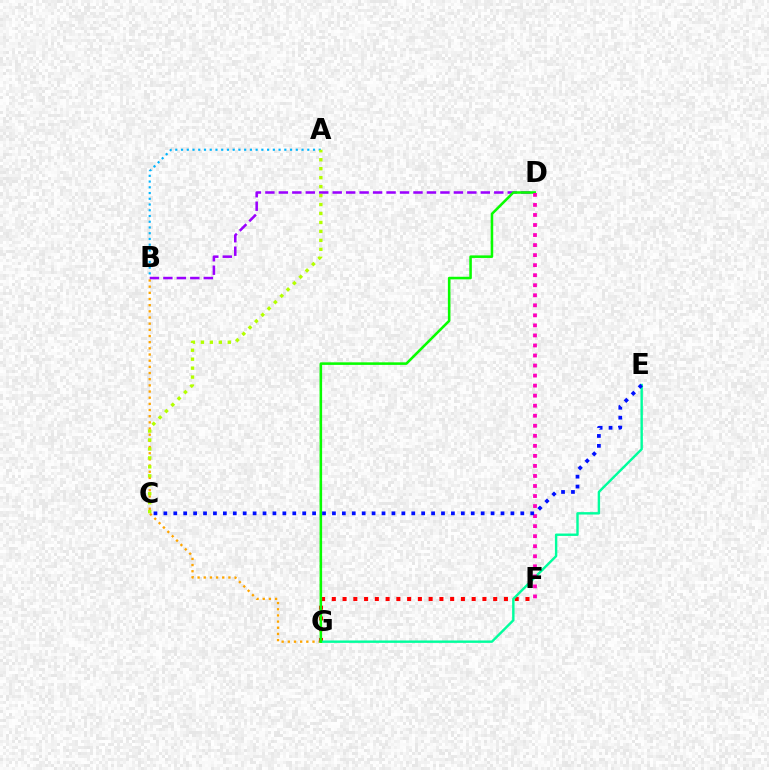{('B', 'G'): [{'color': '#ffa500', 'line_style': 'dotted', 'thickness': 1.68}], ('B', 'D'): [{'color': '#9b00ff', 'line_style': 'dashed', 'thickness': 1.83}], ('A', 'B'): [{'color': '#00b5ff', 'line_style': 'dotted', 'thickness': 1.56}], ('F', 'G'): [{'color': '#ff0000', 'line_style': 'dotted', 'thickness': 2.92}], ('A', 'C'): [{'color': '#b3ff00', 'line_style': 'dotted', 'thickness': 2.43}], ('E', 'G'): [{'color': '#00ff9d', 'line_style': 'solid', 'thickness': 1.73}], ('D', 'G'): [{'color': '#08ff00', 'line_style': 'solid', 'thickness': 1.85}], ('D', 'F'): [{'color': '#ff00bd', 'line_style': 'dotted', 'thickness': 2.73}], ('C', 'E'): [{'color': '#0010ff', 'line_style': 'dotted', 'thickness': 2.69}]}